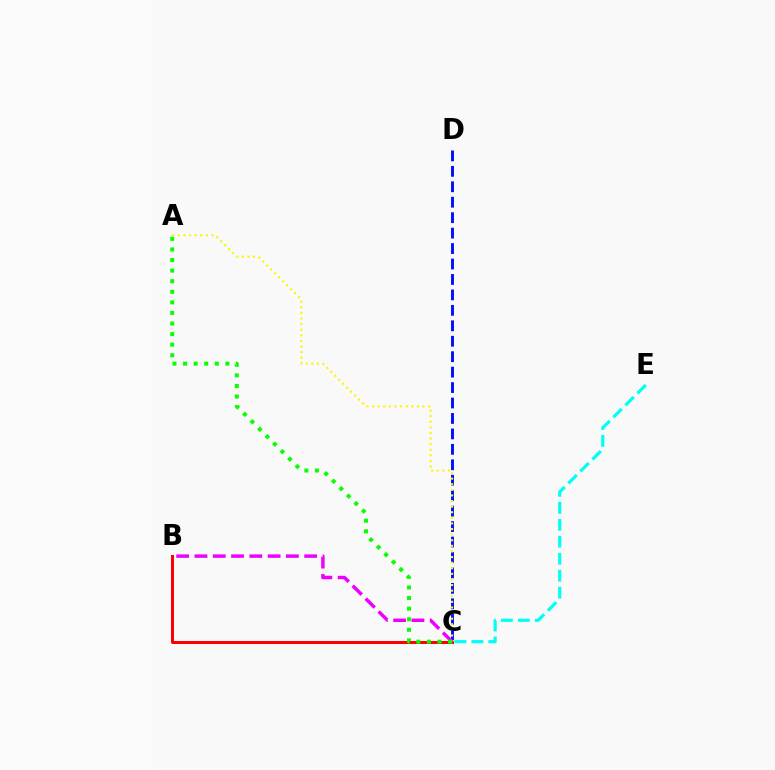{('B', 'C'): [{'color': '#ff0000', 'line_style': 'solid', 'thickness': 2.16}, {'color': '#ee00ff', 'line_style': 'dashed', 'thickness': 2.48}], ('C', 'D'): [{'color': '#0010ff', 'line_style': 'dashed', 'thickness': 2.1}], ('C', 'E'): [{'color': '#00fff6', 'line_style': 'dashed', 'thickness': 2.31}], ('A', 'C'): [{'color': '#fcf500', 'line_style': 'dotted', 'thickness': 1.52}, {'color': '#08ff00', 'line_style': 'dotted', 'thickness': 2.88}]}